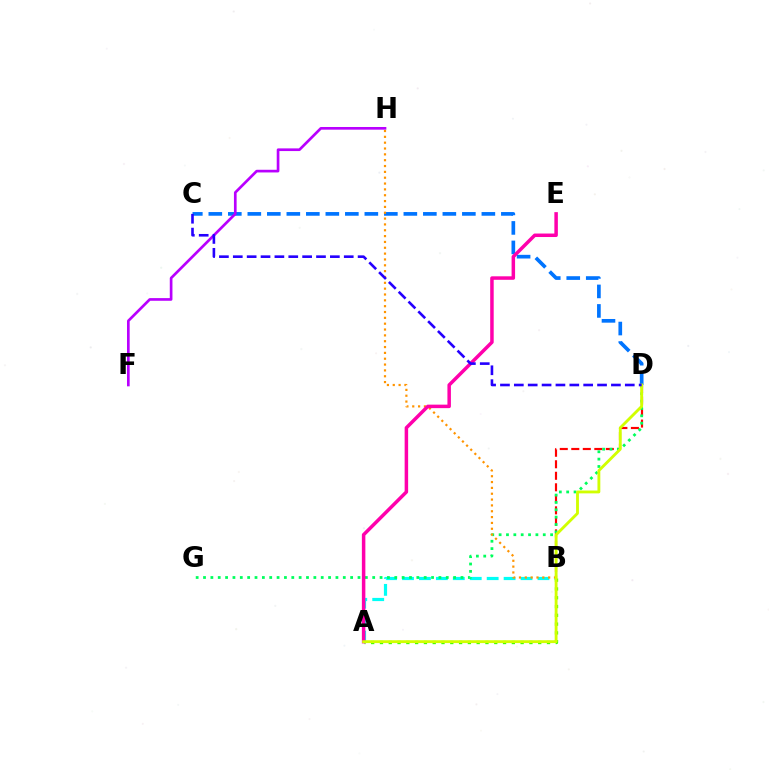{('A', 'B'): [{'color': '#3dff00', 'line_style': 'dotted', 'thickness': 2.39}, {'color': '#00fff6', 'line_style': 'dashed', 'thickness': 2.3}], ('C', 'D'): [{'color': '#0074ff', 'line_style': 'dashed', 'thickness': 2.65}, {'color': '#2500ff', 'line_style': 'dashed', 'thickness': 1.88}], ('F', 'H'): [{'color': '#b900ff', 'line_style': 'solid', 'thickness': 1.93}], ('B', 'D'): [{'color': '#ff0000', 'line_style': 'dashed', 'thickness': 1.56}], ('D', 'G'): [{'color': '#00ff5c', 'line_style': 'dotted', 'thickness': 2.0}], ('B', 'H'): [{'color': '#ff9400', 'line_style': 'dotted', 'thickness': 1.59}], ('A', 'E'): [{'color': '#ff00ac', 'line_style': 'solid', 'thickness': 2.51}], ('A', 'D'): [{'color': '#d1ff00', 'line_style': 'solid', 'thickness': 2.05}]}